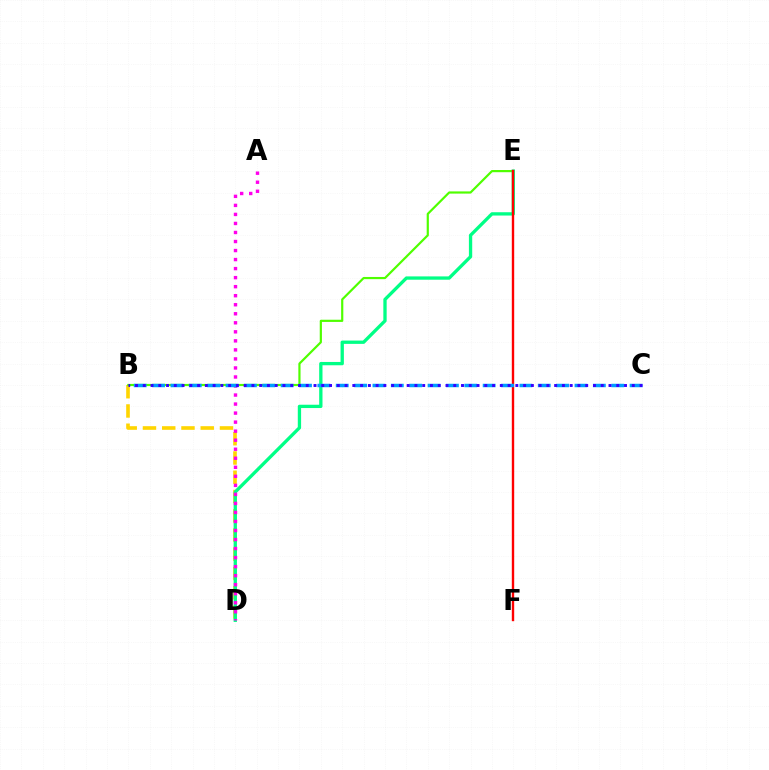{('B', 'D'): [{'color': '#ffd500', 'line_style': 'dashed', 'thickness': 2.62}], ('B', 'E'): [{'color': '#4fff00', 'line_style': 'solid', 'thickness': 1.58}], ('D', 'E'): [{'color': '#00ff86', 'line_style': 'solid', 'thickness': 2.38}], ('A', 'D'): [{'color': '#ff00ed', 'line_style': 'dotted', 'thickness': 2.45}], ('E', 'F'): [{'color': '#ff0000', 'line_style': 'solid', 'thickness': 1.72}], ('B', 'C'): [{'color': '#009eff', 'line_style': 'dashed', 'thickness': 2.5}, {'color': '#3700ff', 'line_style': 'dotted', 'thickness': 2.11}]}